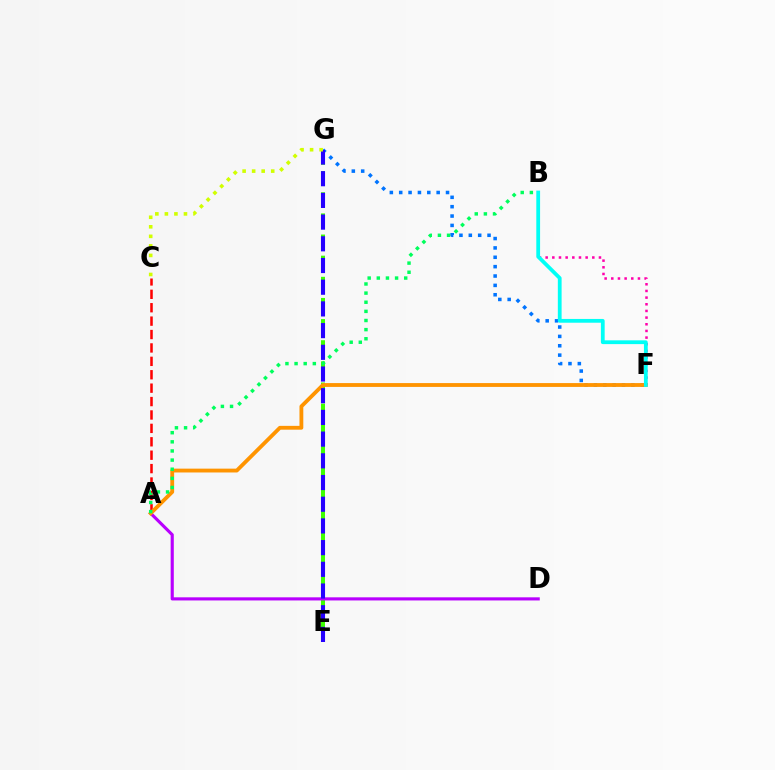{('F', 'G'): [{'color': '#0074ff', 'line_style': 'dotted', 'thickness': 2.54}], ('A', 'C'): [{'color': '#ff0000', 'line_style': 'dashed', 'thickness': 1.82}], ('E', 'G'): [{'color': '#3dff00', 'line_style': 'dashed', 'thickness': 2.87}, {'color': '#2500ff', 'line_style': 'dashed', 'thickness': 2.95}], ('A', 'D'): [{'color': '#b900ff', 'line_style': 'solid', 'thickness': 2.26}], ('B', 'F'): [{'color': '#ff00ac', 'line_style': 'dotted', 'thickness': 1.81}, {'color': '#00fff6', 'line_style': 'solid', 'thickness': 2.72}], ('A', 'F'): [{'color': '#ff9400', 'line_style': 'solid', 'thickness': 2.76}], ('C', 'G'): [{'color': '#d1ff00', 'line_style': 'dotted', 'thickness': 2.59}], ('A', 'B'): [{'color': '#00ff5c', 'line_style': 'dotted', 'thickness': 2.48}]}